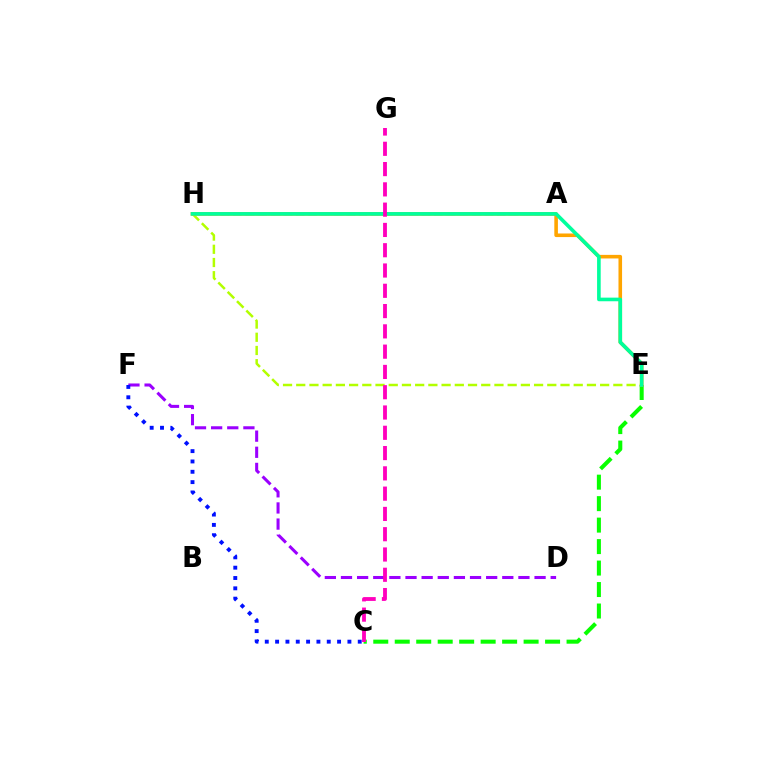{('A', 'H'): [{'color': '#ff0000', 'line_style': 'dotted', 'thickness': 1.56}, {'color': '#00b5ff', 'line_style': 'dashed', 'thickness': 1.71}], ('E', 'H'): [{'color': '#b3ff00', 'line_style': 'dashed', 'thickness': 1.8}, {'color': '#ffa500', 'line_style': 'solid', 'thickness': 2.58}, {'color': '#00ff9d', 'line_style': 'solid', 'thickness': 2.61}], ('D', 'F'): [{'color': '#9b00ff', 'line_style': 'dashed', 'thickness': 2.19}], ('C', 'E'): [{'color': '#08ff00', 'line_style': 'dashed', 'thickness': 2.92}], ('C', 'F'): [{'color': '#0010ff', 'line_style': 'dotted', 'thickness': 2.81}], ('C', 'G'): [{'color': '#ff00bd', 'line_style': 'dashed', 'thickness': 2.76}]}